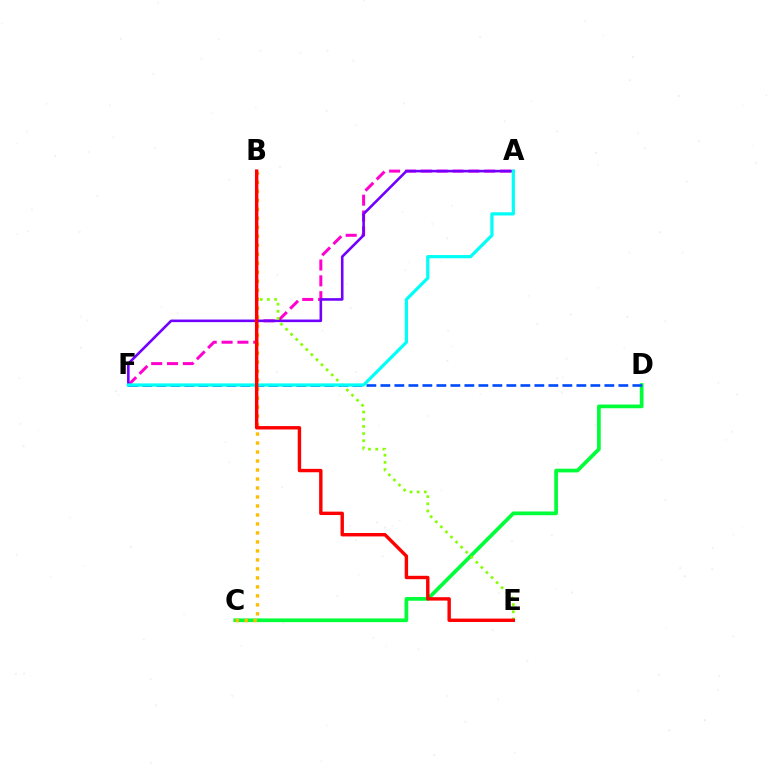{('A', 'F'): [{'color': '#ff00cf', 'line_style': 'dashed', 'thickness': 2.15}, {'color': '#7200ff', 'line_style': 'solid', 'thickness': 1.86}, {'color': '#00fff6', 'line_style': 'solid', 'thickness': 2.32}], ('C', 'D'): [{'color': '#00ff39', 'line_style': 'solid', 'thickness': 2.67}], ('B', 'C'): [{'color': '#ffbd00', 'line_style': 'dotted', 'thickness': 2.44}], ('D', 'F'): [{'color': '#004bff', 'line_style': 'dashed', 'thickness': 1.9}], ('B', 'E'): [{'color': '#84ff00', 'line_style': 'dotted', 'thickness': 1.95}, {'color': '#ff0000', 'line_style': 'solid', 'thickness': 2.45}]}